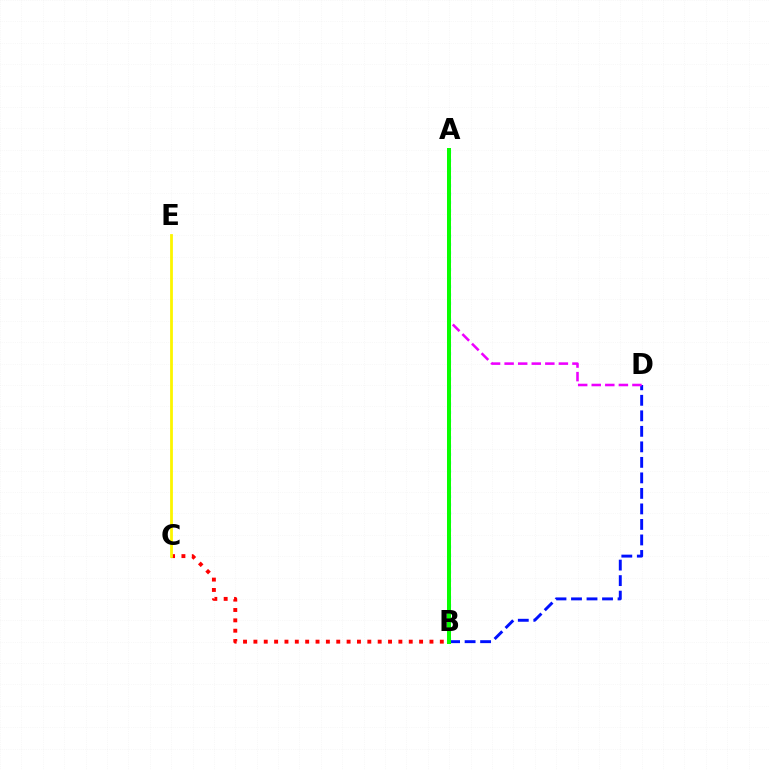{('B', 'C'): [{'color': '#ff0000', 'line_style': 'dotted', 'thickness': 2.81}], ('C', 'E'): [{'color': '#fcf500', 'line_style': 'solid', 'thickness': 2.01}], ('A', 'B'): [{'color': '#00fff6', 'line_style': 'dotted', 'thickness': 2.28}, {'color': '#08ff00', 'line_style': 'solid', 'thickness': 2.88}], ('B', 'D'): [{'color': '#0010ff', 'line_style': 'dashed', 'thickness': 2.11}], ('A', 'D'): [{'color': '#ee00ff', 'line_style': 'dashed', 'thickness': 1.84}]}